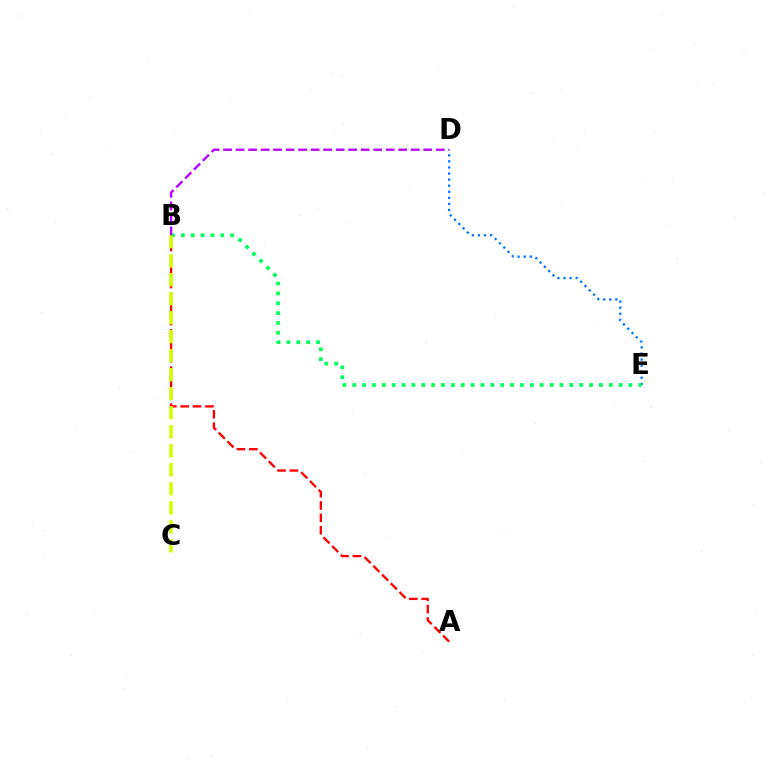{('D', 'E'): [{'color': '#0074ff', 'line_style': 'dotted', 'thickness': 1.65}], ('A', 'B'): [{'color': '#ff0000', 'line_style': 'dashed', 'thickness': 1.68}], ('B', 'E'): [{'color': '#00ff5c', 'line_style': 'dotted', 'thickness': 2.68}], ('B', 'C'): [{'color': '#d1ff00', 'line_style': 'dashed', 'thickness': 2.58}], ('B', 'D'): [{'color': '#b900ff', 'line_style': 'dashed', 'thickness': 1.7}]}